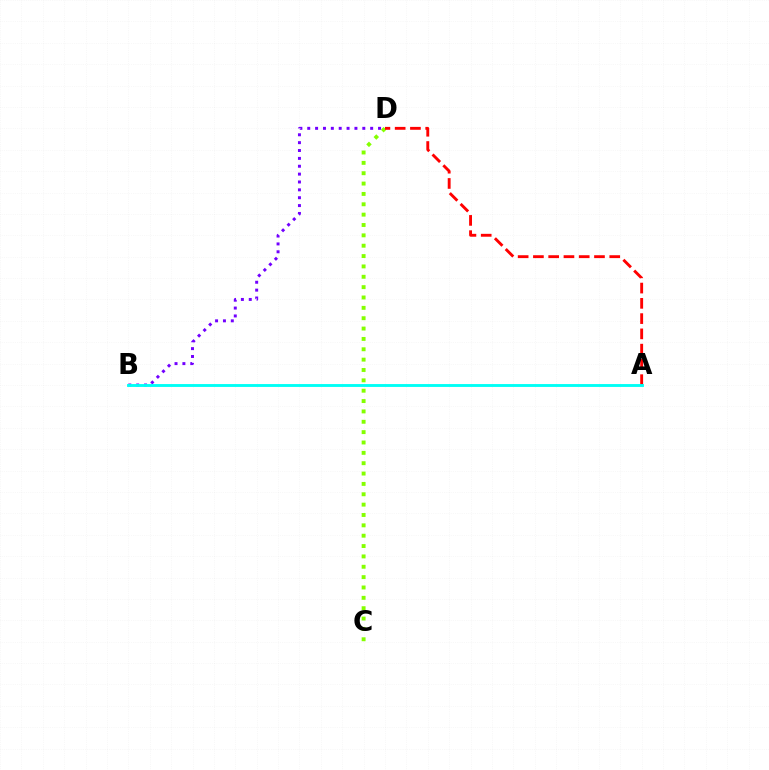{('C', 'D'): [{'color': '#84ff00', 'line_style': 'dotted', 'thickness': 2.81}], ('B', 'D'): [{'color': '#7200ff', 'line_style': 'dotted', 'thickness': 2.14}], ('A', 'D'): [{'color': '#ff0000', 'line_style': 'dashed', 'thickness': 2.07}], ('A', 'B'): [{'color': '#00fff6', 'line_style': 'solid', 'thickness': 2.07}]}